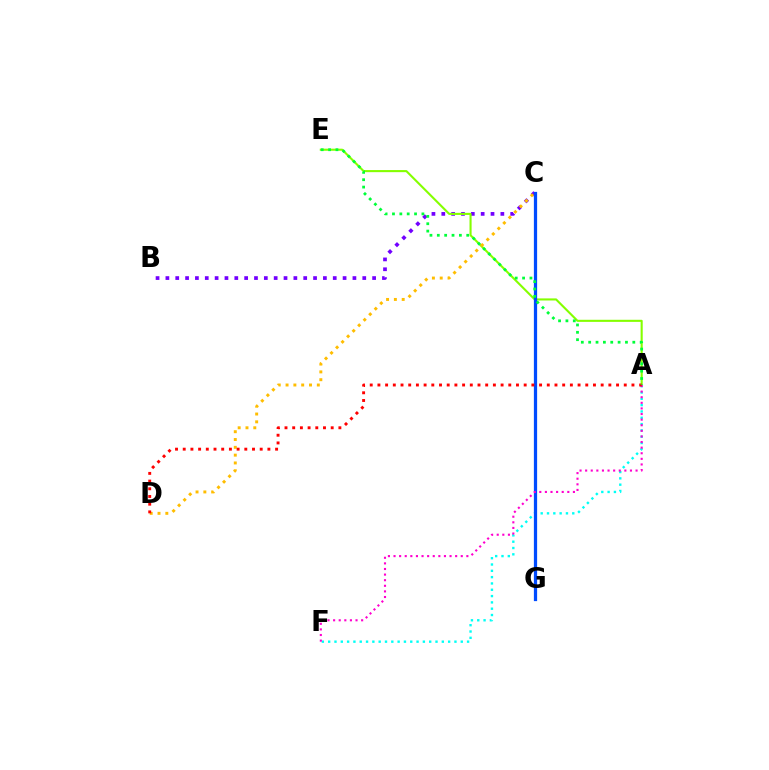{('B', 'C'): [{'color': '#7200ff', 'line_style': 'dotted', 'thickness': 2.67}], ('A', 'E'): [{'color': '#84ff00', 'line_style': 'solid', 'thickness': 1.51}, {'color': '#00ff39', 'line_style': 'dotted', 'thickness': 2.0}], ('A', 'F'): [{'color': '#00fff6', 'line_style': 'dotted', 'thickness': 1.72}, {'color': '#ff00cf', 'line_style': 'dotted', 'thickness': 1.52}], ('C', 'G'): [{'color': '#004bff', 'line_style': 'solid', 'thickness': 2.33}], ('C', 'D'): [{'color': '#ffbd00', 'line_style': 'dotted', 'thickness': 2.12}], ('A', 'D'): [{'color': '#ff0000', 'line_style': 'dotted', 'thickness': 2.09}]}